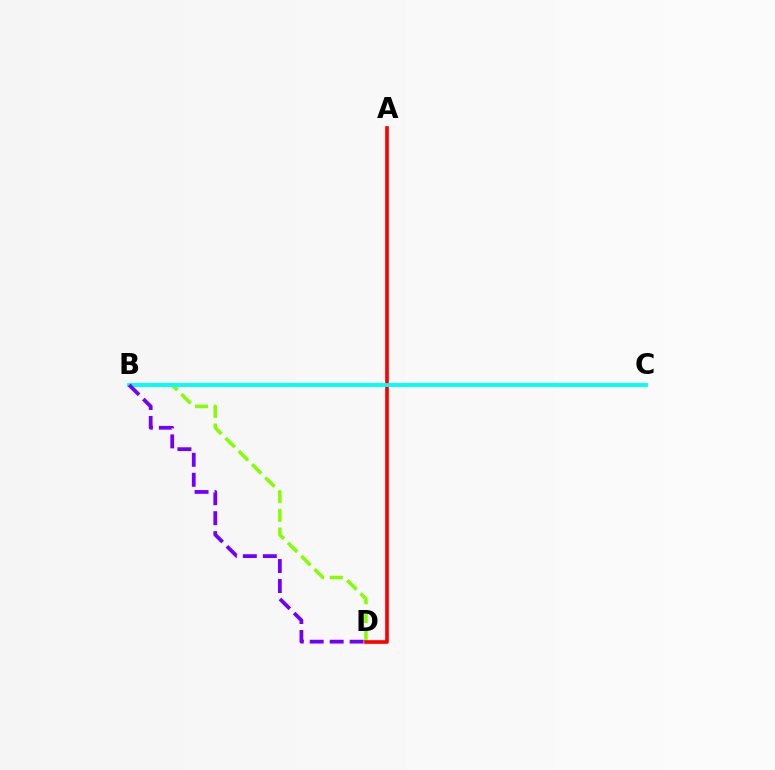{('B', 'D'): [{'color': '#84ff00', 'line_style': 'dashed', 'thickness': 2.54}, {'color': '#7200ff', 'line_style': 'dashed', 'thickness': 2.71}], ('A', 'D'): [{'color': '#ff0000', 'line_style': 'solid', 'thickness': 2.62}], ('B', 'C'): [{'color': '#00fff6', 'line_style': 'solid', 'thickness': 2.78}]}